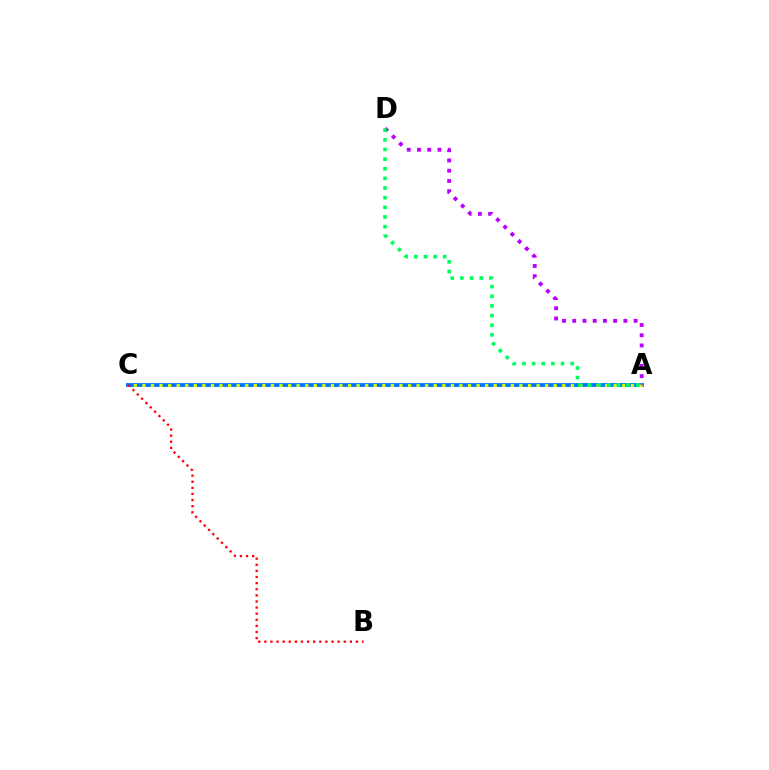{('A', 'C'): [{'color': '#0074ff', 'line_style': 'solid', 'thickness': 2.77}, {'color': '#d1ff00', 'line_style': 'dotted', 'thickness': 2.33}], ('B', 'C'): [{'color': '#ff0000', 'line_style': 'dotted', 'thickness': 1.66}], ('A', 'D'): [{'color': '#b900ff', 'line_style': 'dotted', 'thickness': 2.78}, {'color': '#00ff5c', 'line_style': 'dotted', 'thickness': 2.62}]}